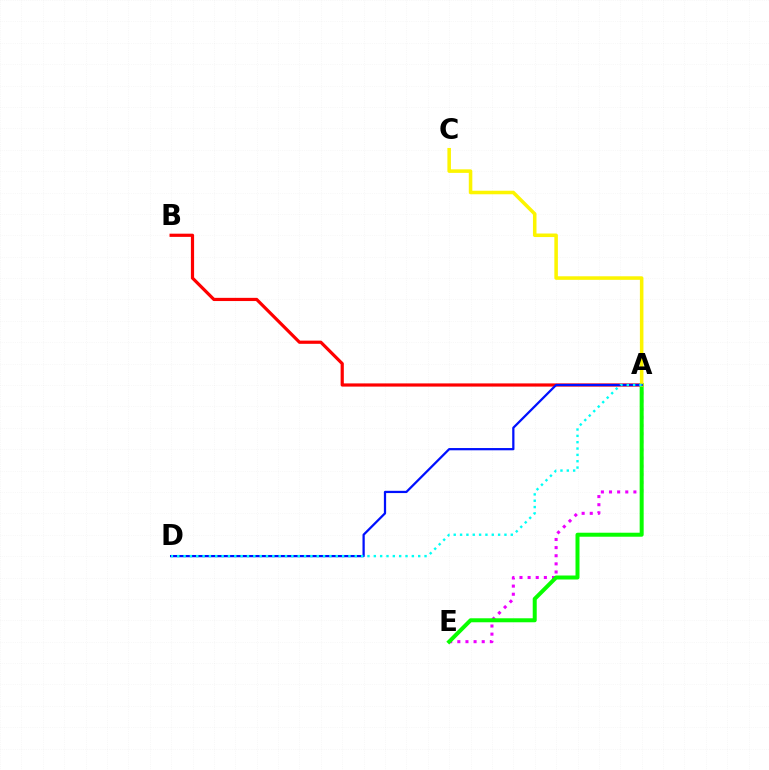{('A', 'B'): [{'color': '#ff0000', 'line_style': 'solid', 'thickness': 2.3}], ('A', 'E'): [{'color': '#ee00ff', 'line_style': 'dotted', 'thickness': 2.21}, {'color': '#08ff00', 'line_style': 'solid', 'thickness': 2.88}], ('A', 'C'): [{'color': '#fcf500', 'line_style': 'solid', 'thickness': 2.55}], ('A', 'D'): [{'color': '#0010ff', 'line_style': 'solid', 'thickness': 1.62}, {'color': '#00fff6', 'line_style': 'dotted', 'thickness': 1.72}]}